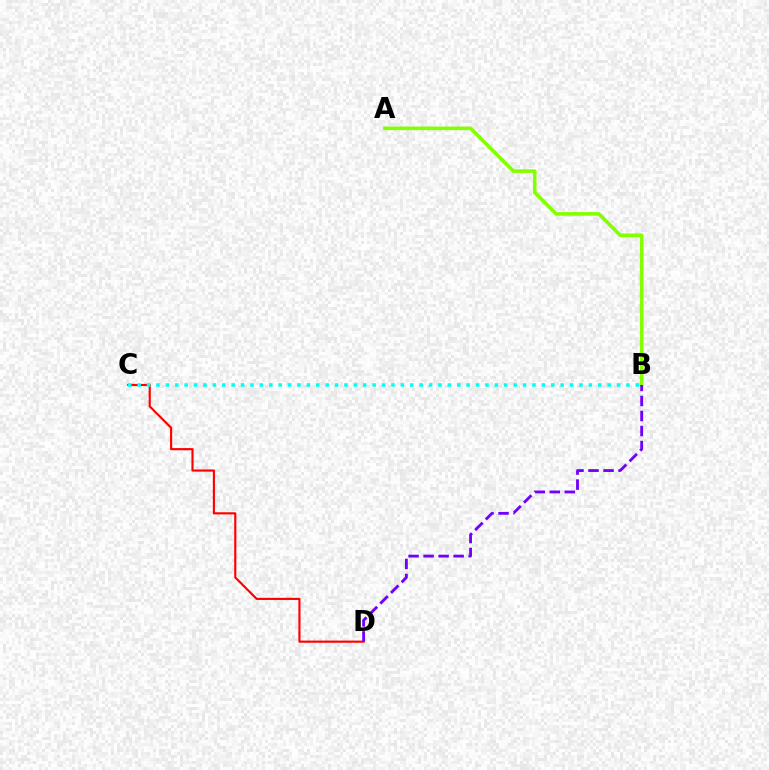{('C', 'D'): [{'color': '#ff0000', 'line_style': 'solid', 'thickness': 1.55}], ('A', 'B'): [{'color': '#84ff00', 'line_style': 'solid', 'thickness': 2.59}], ('B', 'D'): [{'color': '#7200ff', 'line_style': 'dashed', 'thickness': 2.04}], ('B', 'C'): [{'color': '#00fff6', 'line_style': 'dotted', 'thickness': 2.55}]}